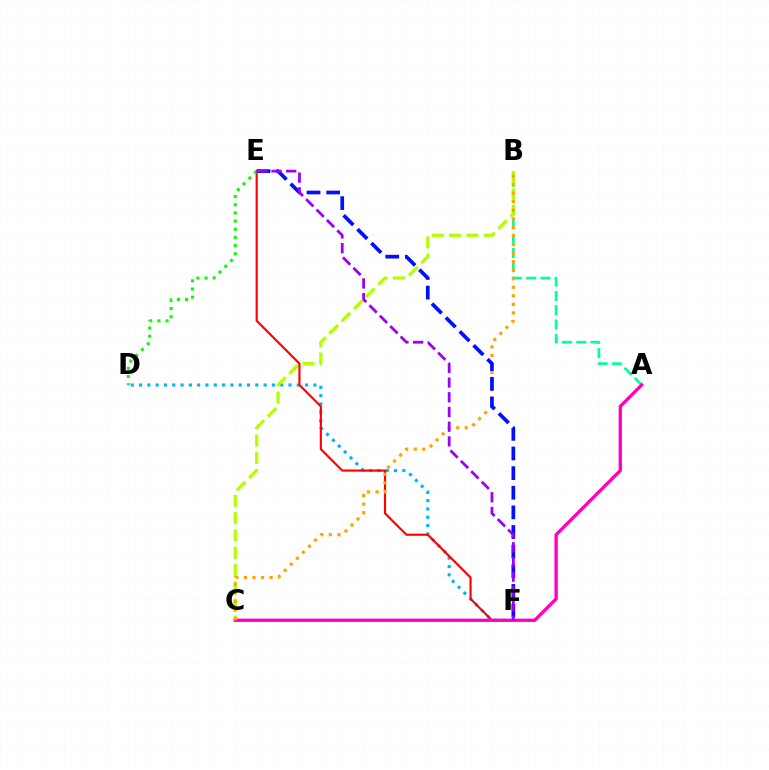{('D', 'F'): [{'color': '#00b5ff', 'line_style': 'dotted', 'thickness': 2.26}], ('A', 'B'): [{'color': '#00ff9d', 'line_style': 'dashed', 'thickness': 1.94}], ('B', 'C'): [{'color': '#b3ff00', 'line_style': 'dashed', 'thickness': 2.35}, {'color': '#ffa500', 'line_style': 'dotted', 'thickness': 2.32}], ('E', 'F'): [{'color': '#ff0000', 'line_style': 'solid', 'thickness': 1.55}, {'color': '#0010ff', 'line_style': 'dashed', 'thickness': 2.67}, {'color': '#9b00ff', 'line_style': 'dashed', 'thickness': 2.0}], ('A', 'C'): [{'color': '#ff00bd', 'line_style': 'solid', 'thickness': 2.38}], ('D', 'E'): [{'color': '#08ff00', 'line_style': 'dotted', 'thickness': 2.22}]}